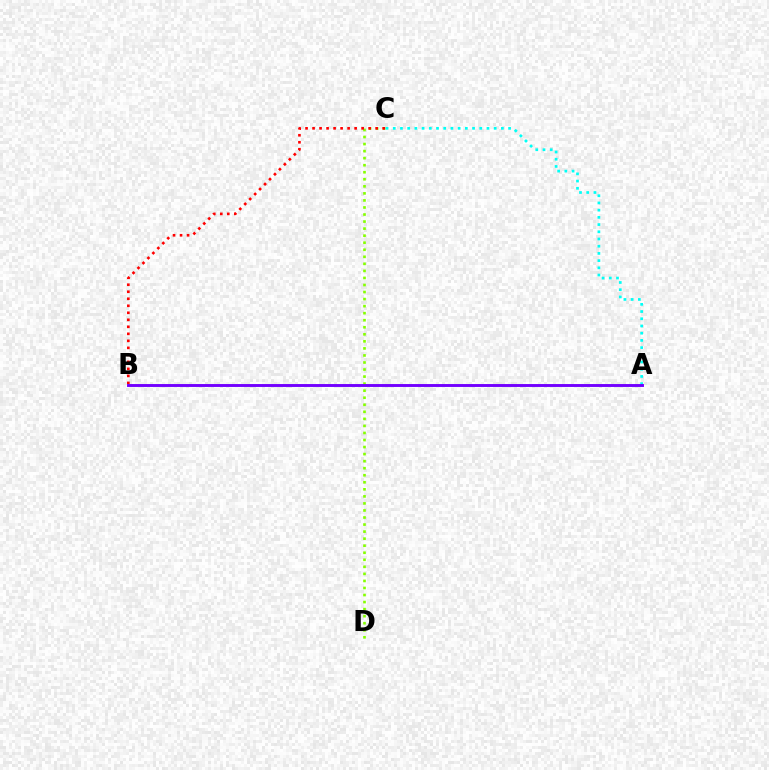{('C', 'D'): [{'color': '#84ff00', 'line_style': 'dotted', 'thickness': 1.91}], ('A', 'C'): [{'color': '#00fff6', 'line_style': 'dotted', 'thickness': 1.96}], ('B', 'C'): [{'color': '#ff0000', 'line_style': 'dotted', 'thickness': 1.91}], ('A', 'B'): [{'color': '#7200ff', 'line_style': 'solid', 'thickness': 2.09}]}